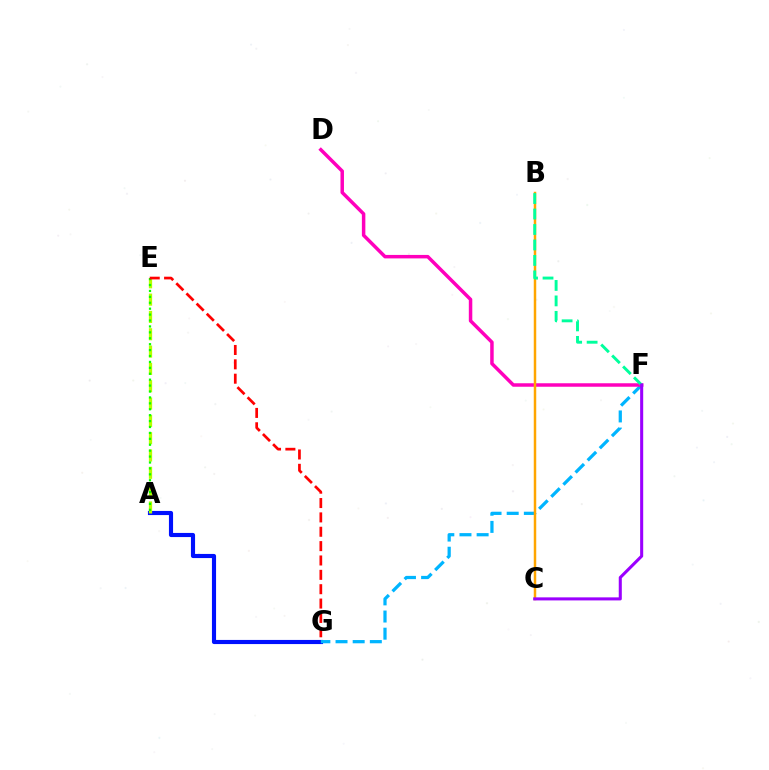{('A', 'G'): [{'color': '#0010ff', 'line_style': 'solid', 'thickness': 2.98}], ('A', 'E'): [{'color': '#b3ff00', 'line_style': 'dashed', 'thickness': 2.35}, {'color': '#08ff00', 'line_style': 'dotted', 'thickness': 1.61}], ('F', 'G'): [{'color': '#00b5ff', 'line_style': 'dashed', 'thickness': 2.33}], ('D', 'F'): [{'color': '#ff00bd', 'line_style': 'solid', 'thickness': 2.51}], ('B', 'C'): [{'color': '#ffa500', 'line_style': 'solid', 'thickness': 1.79}], ('B', 'F'): [{'color': '#00ff9d', 'line_style': 'dashed', 'thickness': 2.1}], ('E', 'G'): [{'color': '#ff0000', 'line_style': 'dashed', 'thickness': 1.95}], ('C', 'F'): [{'color': '#9b00ff', 'line_style': 'solid', 'thickness': 2.2}]}